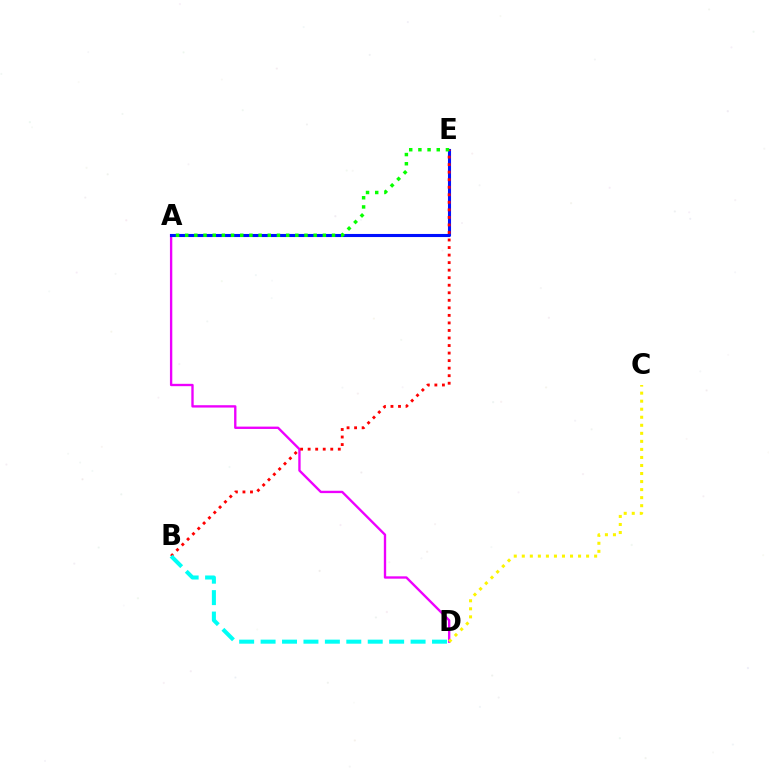{('A', 'D'): [{'color': '#ee00ff', 'line_style': 'solid', 'thickness': 1.7}], ('C', 'D'): [{'color': '#fcf500', 'line_style': 'dotted', 'thickness': 2.18}], ('A', 'E'): [{'color': '#0010ff', 'line_style': 'solid', 'thickness': 2.22}, {'color': '#08ff00', 'line_style': 'dotted', 'thickness': 2.49}], ('B', 'E'): [{'color': '#ff0000', 'line_style': 'dotted', 'thickness': 2.05}], ('B', 'D'): [{'color': '#00fff6', 'line_style': 'dashed', 'thickness': 2.91}]}